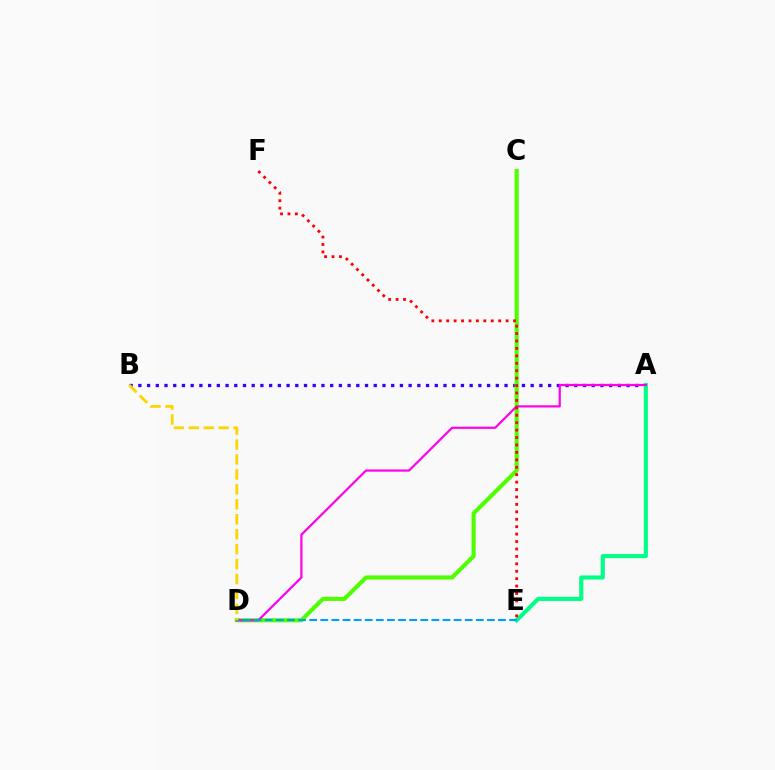{('A', 'B'): [{'color': '#3700ff', 'line_style': 'dotted', 'thickness': 2.37}], ('C', 'D'): [{'color': '#4fff00', 'line_style': 'solid', 'thickness': 2.96}], ('A', 'E'): [{'color': '#00ff86', 'line_style': 'solid', 'thickness': 2.96}], ('A', 'D'): [{'color': '#ff00ed', 'line_style': 'solid', 'thickness': 1.59}], ('D', 'E'): [{'color': '#009eff', 'line_style': 'dashed', 'thickness': 1.51}], ('E', 'F'): [{'color': '#ff0000', 'line_style': 'dotted', 'thickness': 2.02}], ('B', 'D'): [{'color': '#ffd500', 'line_style': 'dashed', 'thickness': 2.03}]}